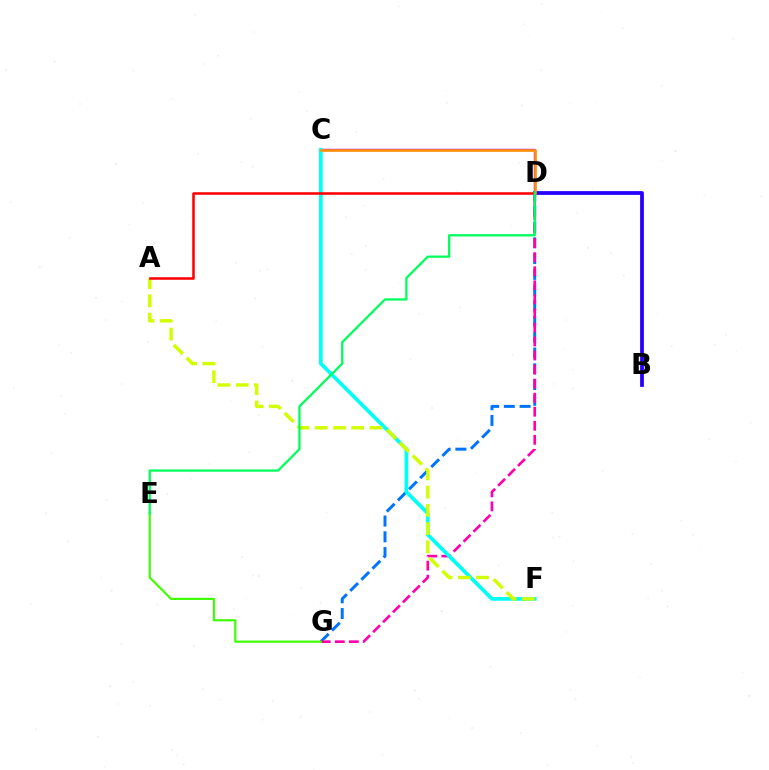{('D', 'G'): [{'color': '#0074ff', 'line_style': 'dashed', 'thickness': 2.14}, {'color': '#ff00ac', 'line_style': 'dashed', 'thickness': 1.91}], ('B', 'D'): [{'color': '#2500ff', 'line_style': 'solid', 'thickness': 2.71}], ('C', 'D'): [{'color': '#b900ff', 'line_style': 'solid', 'thickness': 1.73}, {'color': '#ff9400', 'line_style': 'solid', 'thickness': 1.86}], ('E', 'G'): [{'color': '#3dff00', 'line_style': 'solid', 'thickness': 1.57}], ('C', 'F'): [{'color': '#00fff6', 'line_style': 'solid', 'thickness': 2.67}], ('A', 'F'): [{'color': '#d1ff00', 'line_style': 'dashed', 'thickness': 2.48}], ('A', 'D'): [{'color': '#ff0000', 'line_style': 'solid', 'thickness': 1.84}], ('D', 'E'): [{'color': '#00ff5c', 'line_style': 'solid', 'thickness': 1.65}]}